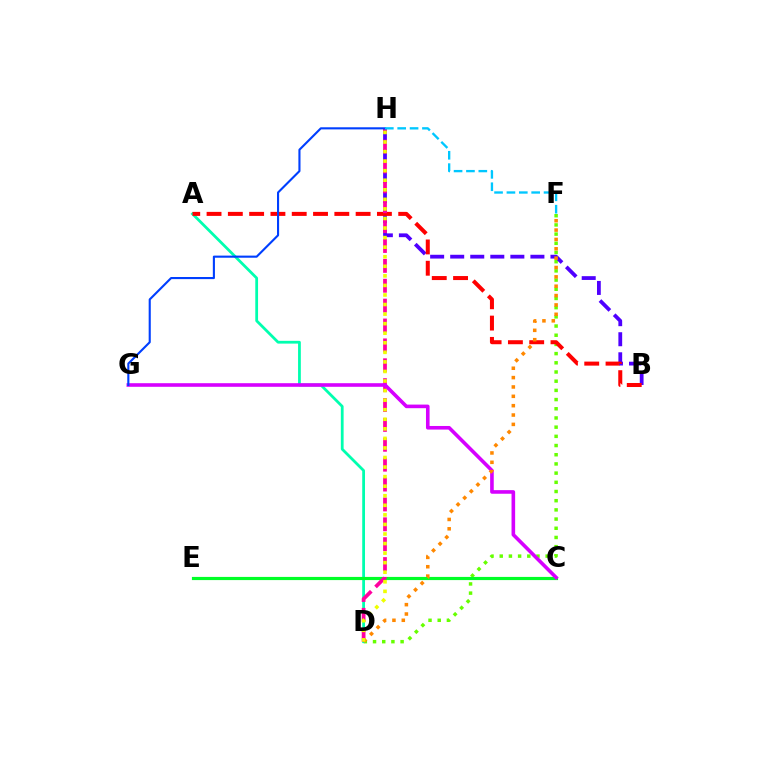{('D', 'F'): [{'color': '#66ff00', 'line_style': 'dotted', 'thickness': 2.5}, {'color': '#ff8800', 'line_style': 'dotted', 'thickness': 2.54}], ('A', 'D'): [{'color': '#00ffaf', 'line_style': 'solid', 'thickness': 2.0}], ('C', 'E'): [{'color': '#00ff27', 'line_style': 'solid', 'thickness': 2.28}], ('B', 'H'): [{'color': '#4f00ff', 'line_style': 'dashed', 'thickness': 2.72}], ('A', 'B'): [{'color': '#ff0000', 'line_style': 'dashed', 'thickness': 2.89}], ('D', 'H'): [{'color': '#ff00a0', 'line_style': 'dashed', 'thickness': 2.7}, {'color': '#eeff00', 'line_style': 'dotted', 'thickness': 2.6}], ('C', 'G'): [{'color': '#d600ff', 'line_style': 'solid', 'thickness': 2.6}], ('G', 'H'): [{'color': '#003fff', 'line_style': 'solid', 'thickness': 1.52}], ('F', 'H'): [{'color': '#00c7ff', 'line_style': 'dashed', 'thickness': 1.68}]}